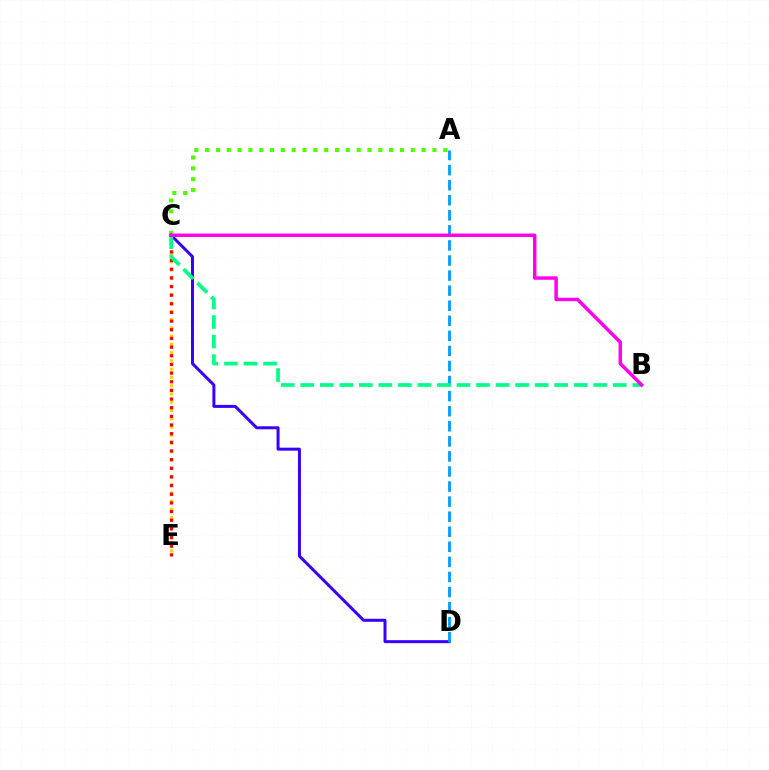{('A', 'C'): [{'color': '#4fff00', 'line_style': 'dotted', 'thickness': 2.94}], ('C', 'E'): [{'color': '#ffd500', 'line_style': 'dotted', 'thickness': 2.24}, {'color': '#ff0000', 'line_style': 'dotted', 'thickness': 2.35}], ('C', 'D'): [{'color': '#3700ff', 'line_style': 'solid', 'thickness': 2.15}], ('A', 'D'): [{'color': '#009eff', 'line_style': 'dashed', 'thickness': 2.05}], ('B', 'C'): [{'color': '#00ff86', 'line_style': 'dashed', 'thickness': 2.65}, {'color': '#ff00ed', 'line_style': 'solid', 'thickness': 2.48}]}